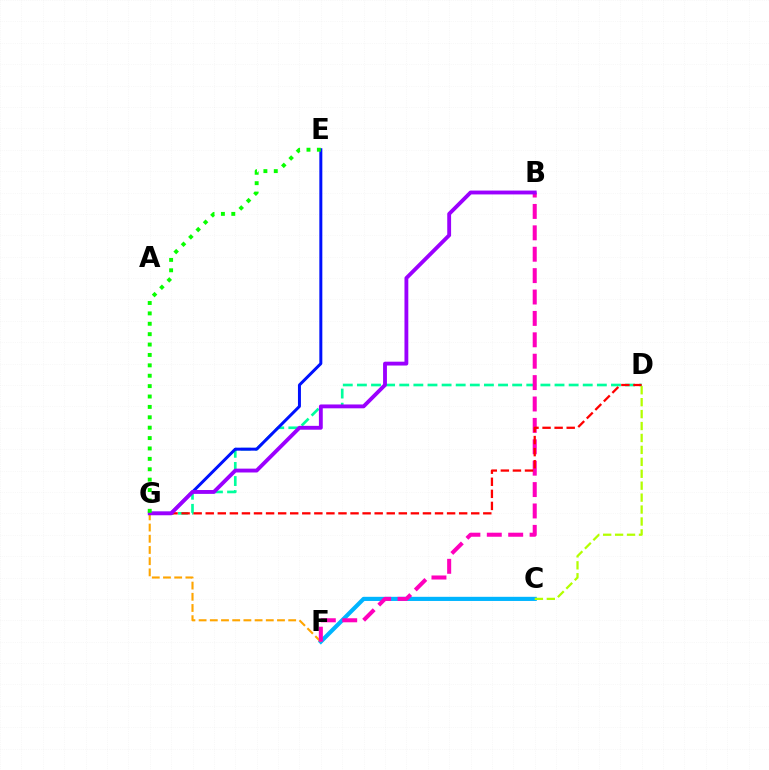{('D', 'G'): [{'color': '#00ff9d', 'line_style': 'dashed', 'thickness': 1.92}, {'color': '#ff0000', 'line_style': 'dashed', 'thickness': 1.64}], ('C', 'F'): [{'color': '#00b5ff', 'line_style': 'solid', 'thickness': 2.99}], ('F', 'G'): [{'color': '#ffa500', 'line_style': 'dashed', 'thickness': 1.52}], ('B', 'F'): [{'color': '#ff00bd', 'line_style': 'dashed', 'thickness': 2.91}], ('E', 'G'): [{'color': '#0010ff', 'line_style': 'solid', 'thickness': 2.15}, {'color': '#08ff00', 'line_style': 'dotted', 'thickness': 2.82}], ('C', 'D'): [{'color': '#b3ff00', 'line_style': 'dashed', 'thickness': 1.62}], ('B', 'G'): [{'color': '#9b00ff', 'line_style': 'solid', 'thickness': 2.77}]}